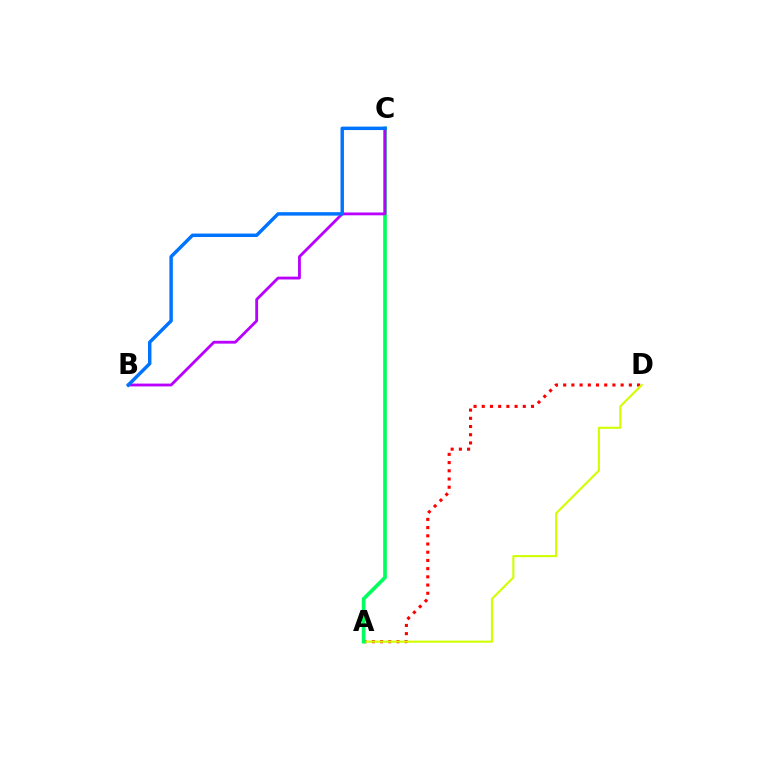{('A', 'D'): [{'color': '#ff0000', 'line_style': 'dotted', 'thickness': 2.23}, {'color': '#d1ff00', 'line_style': 'solid', 'thickness': 1.52}], ('A', 'C'): [{'color': '#00ff5c', 'line_style': 'solid', 'thickness': 2.64}], ('B', 'C'): [{'color': '#b900ff', 'line_style': 'solid', 'thickness': 2.03}, {'color': '#0074ff', 'line_style': 'solid', 'thickness': 2.48}]}